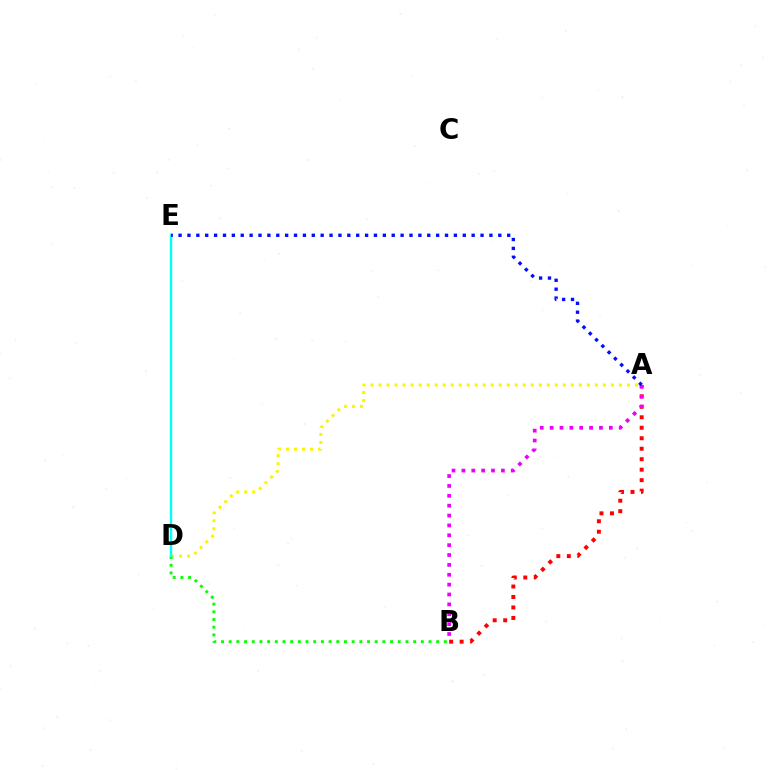{('A', 'B'): [{'color': '#ff0000', 'line_style': 'dotted', 'thickness': 2.85}, {'color': '#ee00ff', 'line_style': 'dotted', 'thickness': 2.68}], ('A', 'D'): [{'color': '#fcf500', 'line_style': 'dotted', 'thickness': 2.18}], ('B', 'D'): [{'color': '#08ff00', 'line_style': 'dotted', 'thickness': 2.09}], ('D', 'E'): [{'color': '#00fff6', 'line_style': 'solid', 'thickness': 1.75}], ('A', 'E'): [{'color': '#0010ff', 'line_style': 'dotted', 'thickness': 2.41}]}